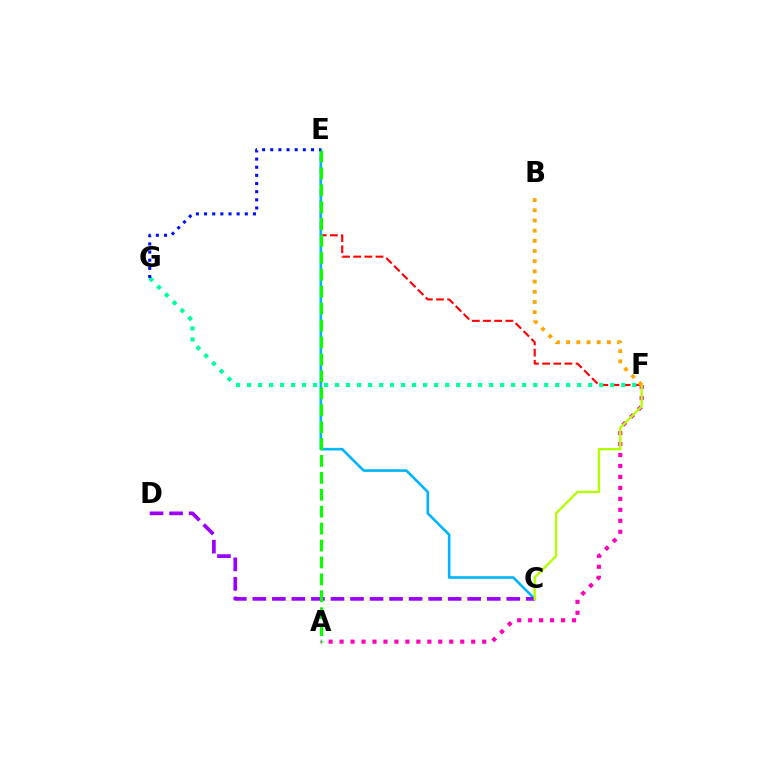{('E', 'F'): [{'color': '#ff0000', 'line_style': 'dashed', 'thickness': 1.52}], ('C', 'E'): [{'color': '#00b5ff', 'line_style': 'solid', 'thickness': 1.88}], ('F', 'G'): [{'color': '#00ff9d', 'line_style': 'dotted', 'thickness': 2.99}], ('A', 'F'): [{'color': '#ff00bd', 'line_style': 'dotted', 'thickness': 2.98}], ('C', 'D'): [{'color': '#9b00ff', 'line_style': 'dashed', 'thickness': 2.65}], ('C', 'F'): [{'color': '#b3ff00', 'line_style': 'solid', 'thickness': 1.7}], ('A', 'E'): [{'color': '#08ff00', 'line_style': 'dashed', 'thickness': 2.3}], ('E', 'G'): [{'color': '#0010ff', 'line_style': 'dotted', 'thickness': 2.21}], ('B', 'F'): [{'color': '#ffa500', 'line_style': 'dotted', 'thickness': 2.77}]}